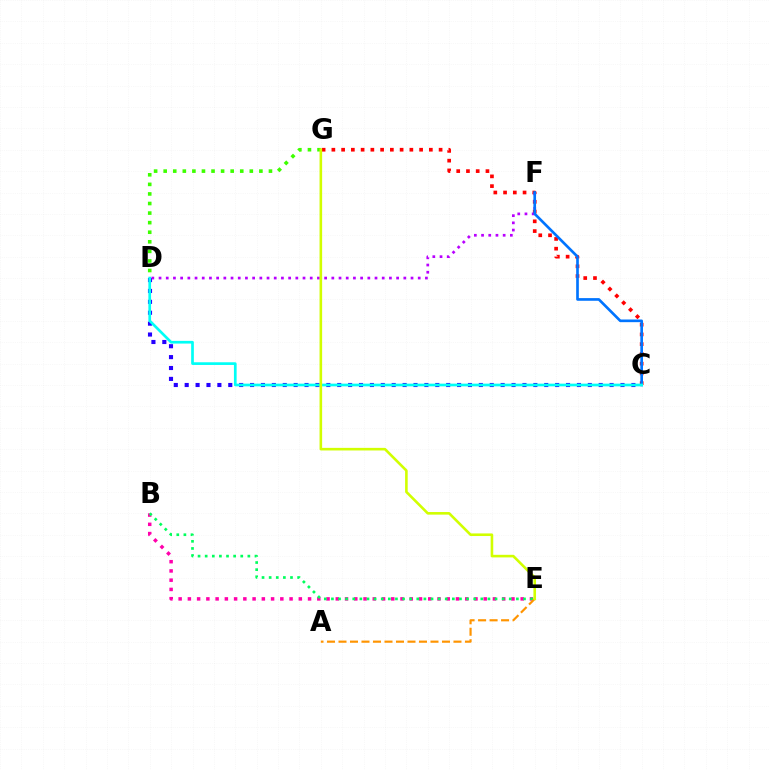{('B', 'E'): [{'color': '#ff00ac', 'line_style': 'dotted', 'thickness': 2.51}, {'color': '#00ff5c', 'line_style': 'dotted', 'thickness': 1.93}], ('C', 'G'): [{'color': '#ff0000', 'line_style': 'dotted', 'thickness': 2.65}], ('C', 'D'): [{'color': '#2500ff', 'line_style': 'dotted', 'thickness': 2.96}, {'color': '#00fff6', 'line_style': 'solid', 'thickness': 1.94}], ('D', 'G'): [{'color': '#3dff00', 'line_style': 'dotted', 'thickness': 2.6}], ('D', 'F'): [{'color': '#b900ff', 'line_style': 'dotted', 'thickness': 1.96}], ('C', 'F'): [{'color': '#0074ff', 'line_style': 'solid', 'thickness': 1.92}], ('A', 'E'): [{'color': '#ff9400', 'line_style': 'dashed', 'thickness': 1.56}], ('E', 'G'): [{'color': '#d1ff00', 'line_style': 'solid', 'thickness': 1.87}]}